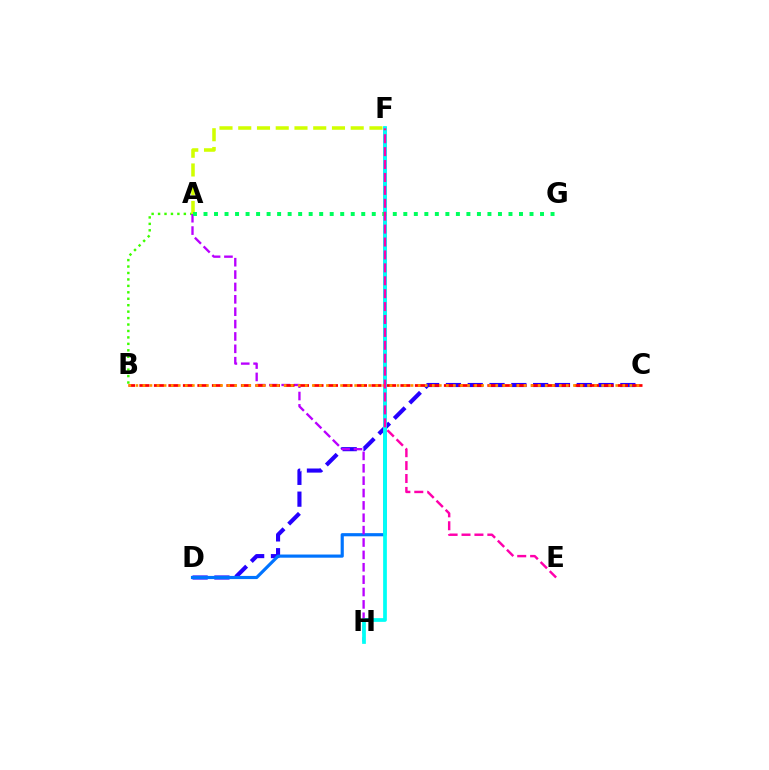{('A', 'B'): [{'color': '#3dff00', 'line_style': 'dotted', 'thickness': 1.75}], ('C', 'D'): [{'color': '#2500ff', 'line_style': 'dashed', 'thickness': 2.96}], ('D', 'F'): [{'color': '#0074ff', 'line_style': 'solid', 'thickness': 2.28}], ('A', 'H'): [{'color': '#b900ff', 'line_style': 'dashed', 'thickness': 1.68}], ('B', 'C'): [{'color': '#ff0000', 'line_style': 'dashed', 'thickness': 1.97}, {'color': '#ff9400', 'line_style': 'dotted', 'thickness': 1.92}], ('F', 'H'): [{'color': '#00fff6', 'line_style': 'solid', 'thickness': 2.69}], ('A', 'F'): [{'color': '#d1ff00', 'line_style': 'dashed', 'thickness': 2.55}], ('A', 'G'): [{'color': '#00ff5c', 'line_style': 'dotted', 'thickness': 2.86}], ('E', 'F'): [{'color': '#ff00ac', 'line_style': 'dashed', 'thickness': 1.75}]}